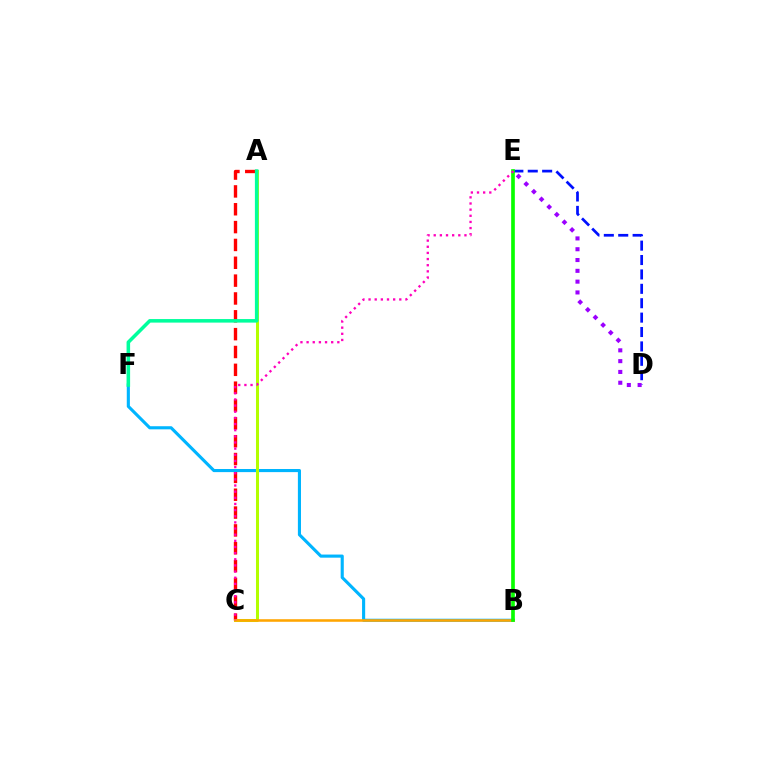{('A', 'C'): [{'color': '#ff0000', 'line_style': 'dashed', 'thickness': 2.42}, {'color': '#b3ff00', 'line_style': 'solid', 'thickness': 2.18}], ('B', 'F'): [{'color': '#00b5ff', 'line_style': 'solid', 'thickness': 2.24}], ('D', 'E'): [{'color': '#0010ff', 'line_style': 'dashed', 'thickness': 1.96}, {'color': '#9b00ff', 'line_style': 'dotted', 'thickness': 2.94}], ('B', 'C'): [{'color': '#ffa500', 'line_style': 'solid', 'thickness': 1.84}], ('B', 'E'): [{'color': '#08ff00', 'line_style': 'solid', 'thickness': 2.64}], ('A', 'F'): [{'color': '#00ff9d', 'line_style': 'solid', 'thickness': 2.55}], ('C', 'E'): [{'color': '#ff00bd', 'line_style': 'dotted', 'thickness': 1.67}]}